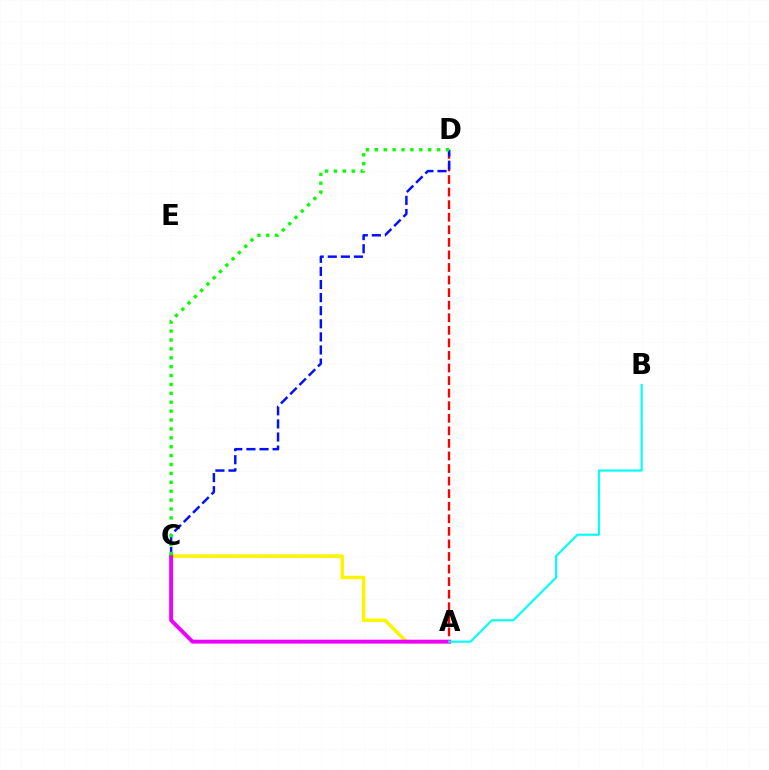{('A', 'D'): [{'color': '#ff0000', 'line_style': 'dashed', 'thickness': 1.71}], ('C', 'D'): [{'color': '#0010ff', 'line_style': 'dashed', 'thickness': 1.78}, {'color': '#08ff00', 'line_style': 'dotted', 'thickness': 2.42}], ('A', 'C'): [{'color': '#fcf500', 'line_style': 'solid', 'thickness': 2.52}, {'color': '#ee00ff', 'line_style': 'solid', 'thickness': 2.81}], ('A', 'B'): [{'color': '#00fff6', 'line_style': 'solid', 'thickness': 1.54}]}